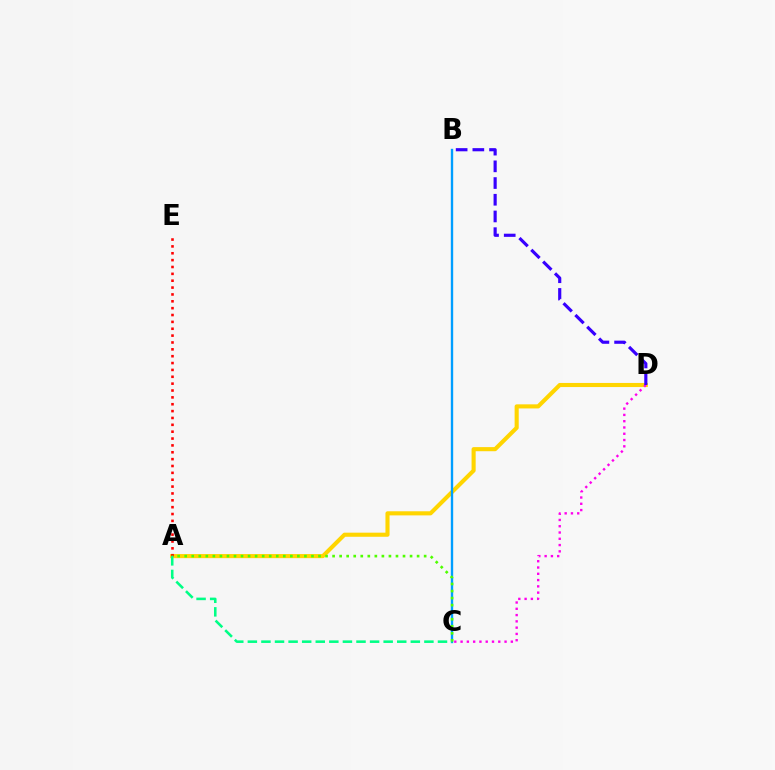{('A', 'D'): [{'color': '#ffd500', 'line_style': 'solid', 'thickness': 2.95}], ('B', 'C'): [{'color': '#009eff', 'line_style': 'solid', 'thickness': 1.7}], ('C', 'D'): [{'color': '#ff00ed', 'line_style': 'dotted', 'thickness': 1.71}], ('A', 'E'): [{'color': '#ff0000', 'line_style': 'dotted', 'thickness': 1.86}], ('B', 'D'): [{'color': '#3700ff', 'line_style': 'dashed', 'thickness': 2.27}], ('A', 'C'): [{'color': '#4fff00', 'line_style': 'dotted', 'thickness': 1.91}, {'color': '#00ff86', 'line_style': 'dashed', 'thickness': 1.84}]}